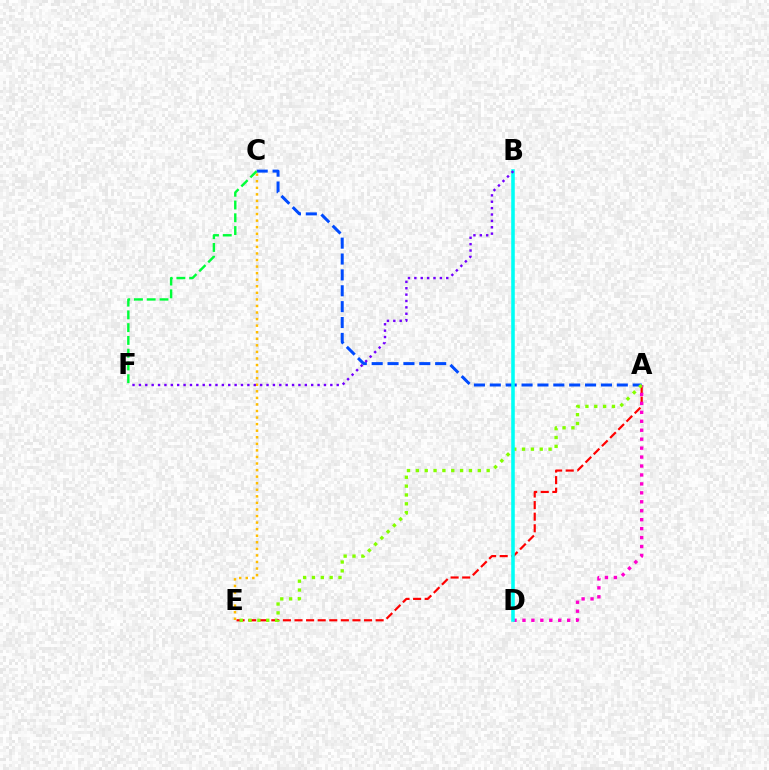{('A', 'E'): [{'color': '#ff0000', 'line_style': 'dashed', 'thickness': 1.57}, {'color': '#84ff00', 'line_style': 'dotted', 'thickness': 2.4}], ('A', 'D'): [{'color': '#ff00cf', 'line_style': 'dotted', 'thickness': 2.43}], ('A', 'C'): [{'color': '#004bff', 'line_style': 'dashed', 'thickness': 2.16}], ('C', 'E'): [{'color': '#ffbd00', 'line_style': 'dotted', 'thickness': 1.78}], ('B', 'D'): [{'color': '#00fff6', 'line_style': 'solid', 'thickness': 2.57}], ('B', 'F'): [{'color': '#7200ff', 'line_style': 'dotted', 'thickness': 1.73}], ('C', 'F'): [{'color': '#00ff39', 'line_style': 'dashed', 'thickness': 1.73}]}